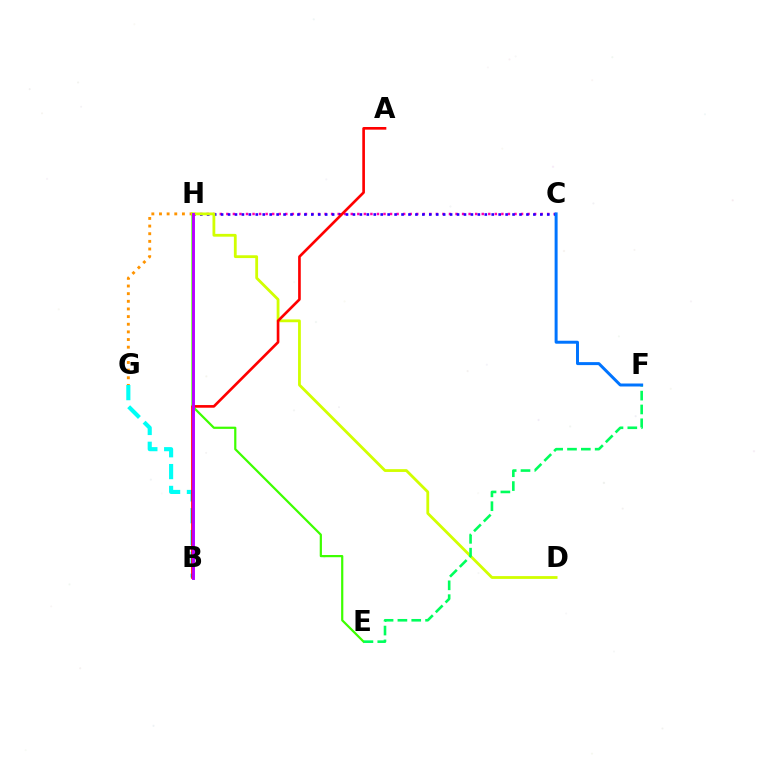{('C', 'H'): [{'color': '#ff00ac', 'line_style': 'dotted', 'thickness': 1.78}, {'color': '#2500ff', 'line_style': 'dotted', 'thickness': 1.89}], ('G', 'H'): [{'color': '#ff9400', 'line_style': 'dotted', 'thickness': 2.08}], ('B', 'G'): [{'color': '#00fff6', 'line_style': 'dashed', 'thickness': 2.97}], ('E', 'H'): [{'color': '#3dff00', 'line_style': 'solid', 'thickness': 1.59}], ('D', 'H'): [{'color': '#d1ff00', 'line_style': 'solid', 'thickness': 2.01}], ('A', 'B'): [{'color': '#ff0000', 'line_style': 'solid', 'thickness': 1.91}], ('B', 'H'): [{'color': '#b900ff', 'line_style': 'solid', 'thickness': 2.1}], ('E', 'F'): [{'color': '#00ff5c', 'line_style': 'dashed', 'thickness': 1.88}], ('C', 'F'): [{'color': '#0074ff', 'line_style': 'solid', 'thickness': 2.14}]}